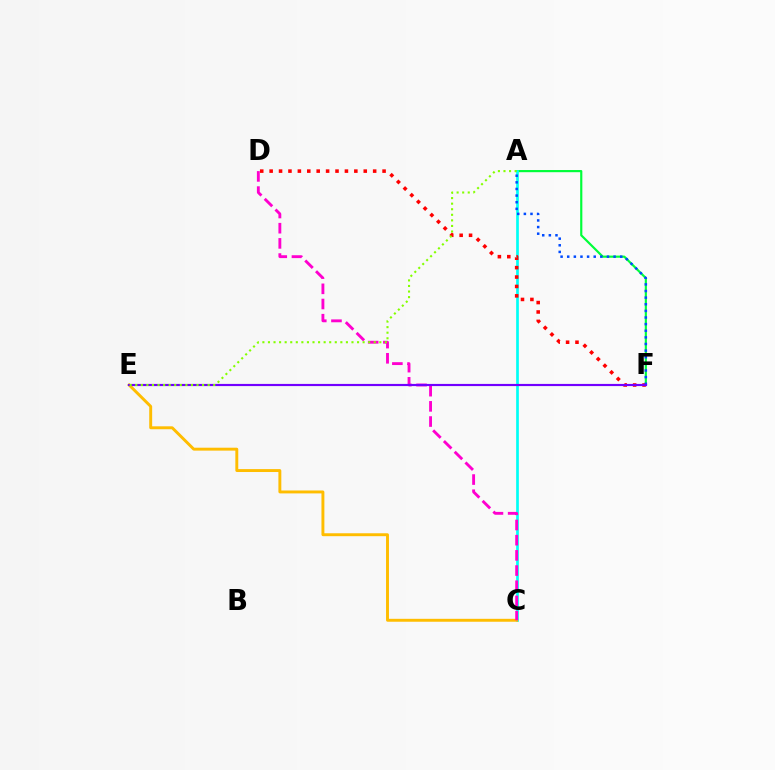{('A', 'F'): [{'color': '#00ff39', 'line_style': 'solid', 'thickness': 1.56}, {'color': '#004bff', 'line_style': 'dotted', 'thickness': 1.8}], ('A', 'C'): [{'color': '#00fff6', 'line_style': 'solid', 'thickness': 1.94}], ('D', 'F'): [{'color': '#ff0000', 'line_style': 'dotted', 'thickness': 2.56}], ('C', 'E'): [{'color': '#ffbd00', 'line_style': 'solid', 'thickness': 2.1}], ('C', 'D'): [{'color': '#ff00cf', 'line_style': 'dashed', 'thickness': 2.06}], ('E', 'F'): [{'color': '#7200ff', 'line_style': 'solid', 'thickness': 1.56}], ('A', 'E'): [{'color': '#84ff00', 'line_style': 'dotted', 'thickness': 1.51}]}